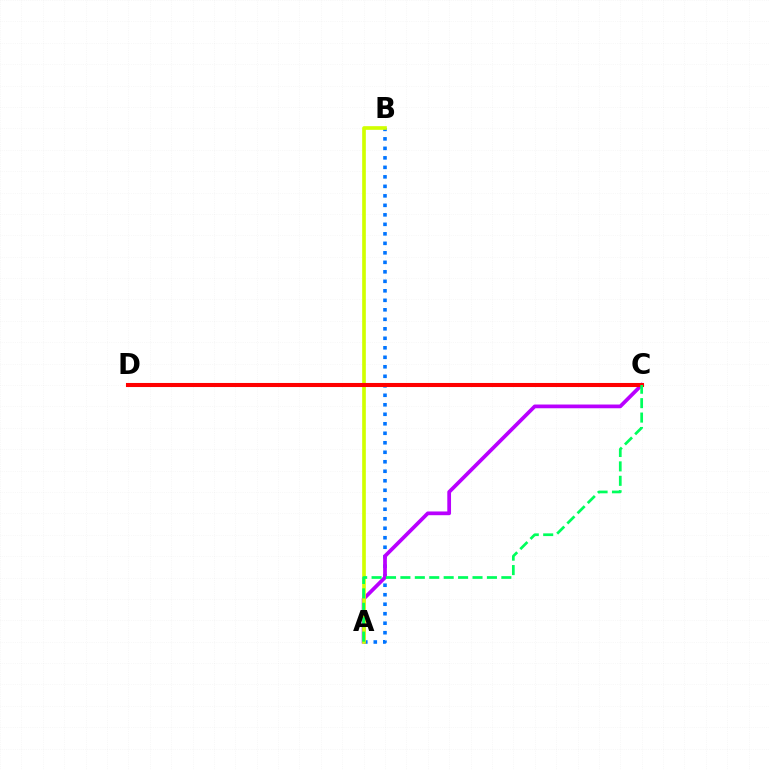{('A', 'B'): [{'color': '#0074ff', 'line_style': 'dotted', 'thickness': 2.58}, {'color': '#d1ff00', 'line_style': 'solid', 'thickness': 2.64}], ('A', 'C'): [{'color': '#b900ff', 'line_style': 'solid', 'thickness': 2.69}, {'color': '#00ff5c', 'line_style': 'dashed', 'thickness': 1.96}], ('C', 'D'): [{'color': '#ff0000', 'line_style': 'solid', 'thickness': 2.93}]}